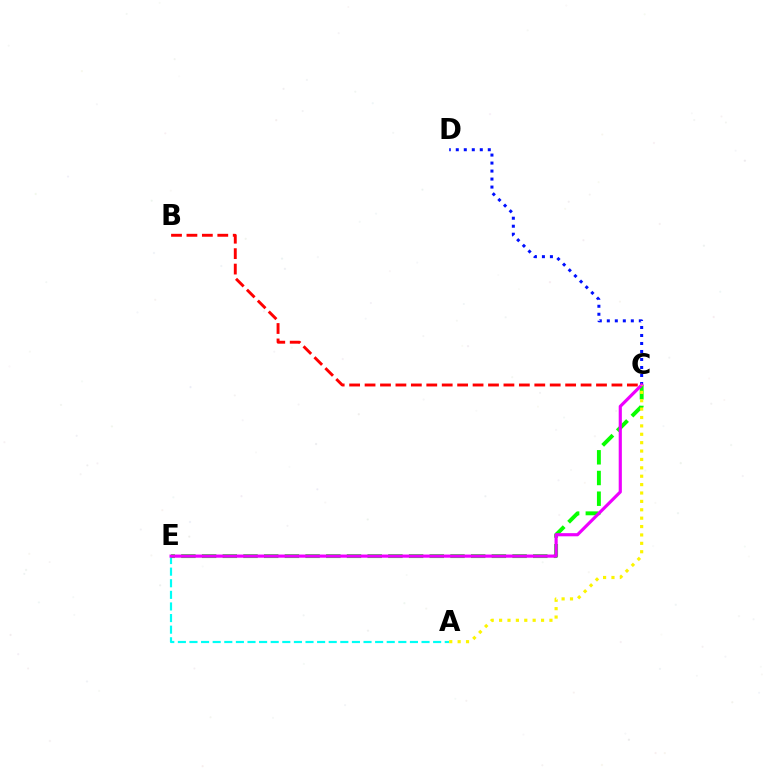{('A', 'E'): [{'color': '#00fff6', 'line_style': 'dashed', 'thickness': 1.58}], ('C', 'E'): [{'color': '#08ff00', 'line_style': 'dashed', 'thickness': 2.81}, {'color': '#ee00ff', 'line_style': 'solid', 'thickness': 2.27}], ('C', 'D'): [{'color': '#0010ff', 'line_style': 'dotted', 'thickness': 2.17}], ('B', 'C'): [{'color': '#ff0000', 'line_style': 'dashed', 'thickness': 2.1}], ('A', 'C'): [{'color': '#fcf500', 'line_style': 'dotted', 'thickness': 2.28}]}